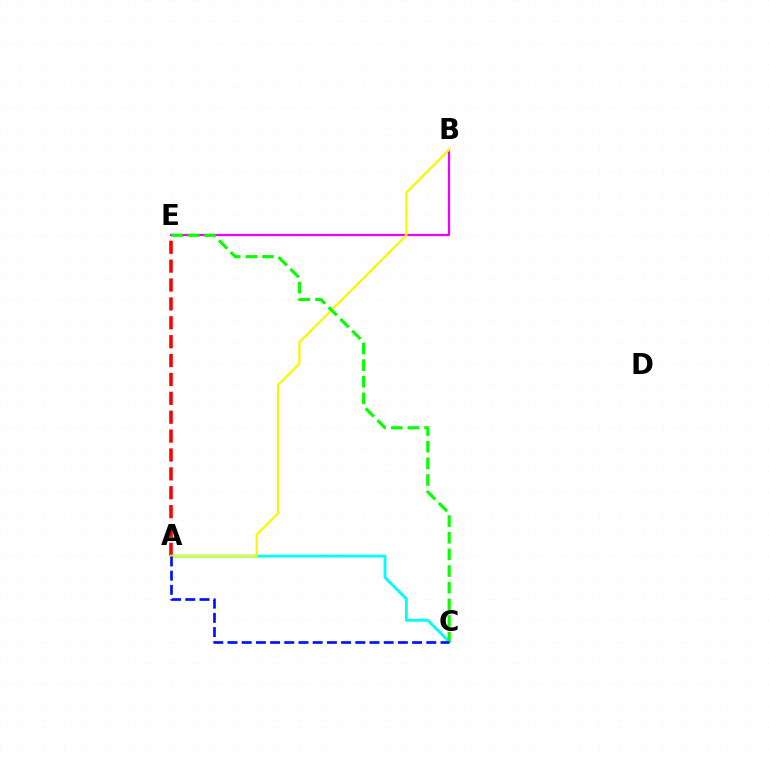{('A', 'E'): [{'color': '#ff0000', 'line_style': 'dashed', 'thickness': 2.57}], ('B', 'E'): [{'color': '#ee00ff', 'line_style': 'solid', 'thickness': 1.61}], ('A', 'C'): [{'color': '#00fff6', 'line_style': 'solid', 'thickness': 2.06}, {'color': '#0010ff', 'line_style': 'dashed', 'thickness': 1.93}], ('A', 'B'): [{'color': '#fcf500', 'line_style': 'solid', 'thickness': 1.59}], ('C', 'E'): [{'color': '#08ff00', 'line_style': 'dashed', 'thickness': 2.26}]}